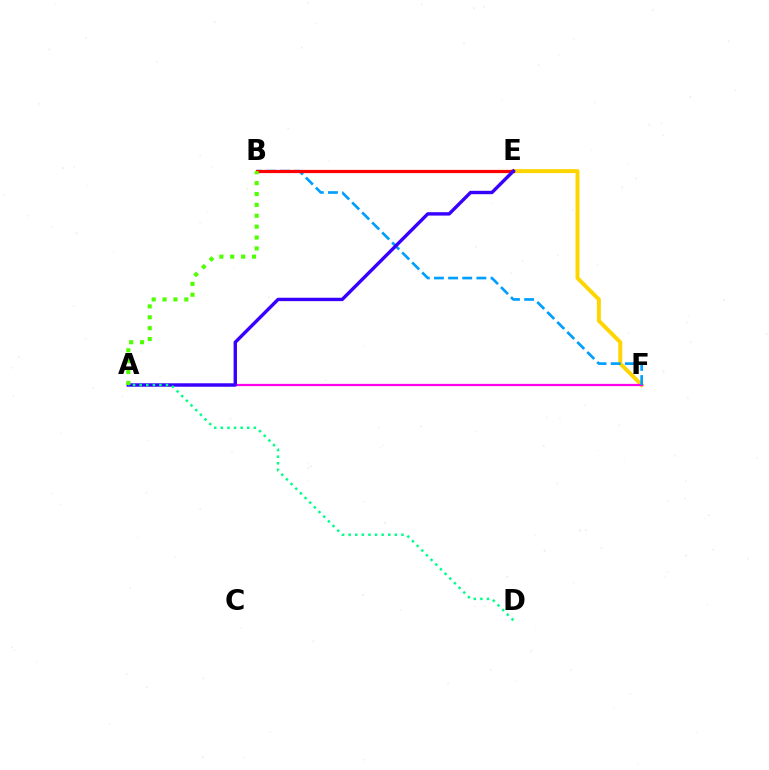{('E', 'F'): [{'color': '#ffd500', 'line_style': 'solid', 'thickness': 2.84}], ('A', 'F'): [{'color': '#ff00ed', 'line_style': 'solid', 'thickness': 1.61}], ('B', 'F'): [{'color': '#009eff', 'line_style': 'dashed', 'thickness': 1.92}], ('B', 'E'): [{'color': '#ff0000', 'line_style': 'solid', 'thickness': 2.31}], ('A', 'E'): [{'color': '#3700ff', 'line_style': 'solid', 'thickness': 2.44}], ('A', 'B'): [{'color': '#4fff00', 'line_style': 'dotted', 'thickness': 2.96}], ('A', 'D'): [{'color': '#00ff86', 'line_style': 'dotted', 'thickness': 1.79}]}